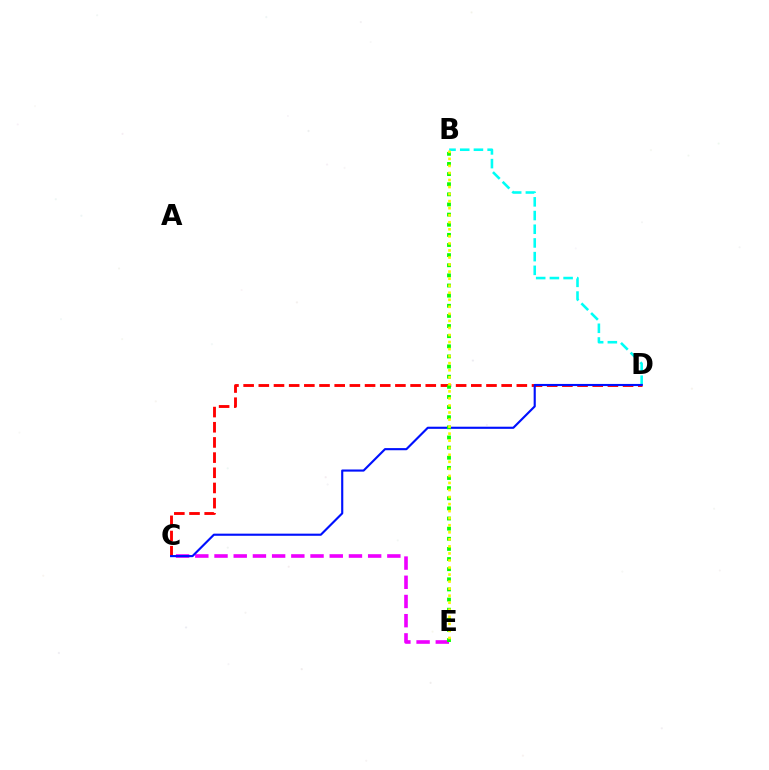{('B', 'D'): [{'color': '#00fff6', 'line_style': 'dashed', 'thickness': 1.86}], ('C', 'E'): [{'color': '#ee00ff', 'line_style': 'dashed', 'thickness': 2.61}], ('C', 'D'): [{'color': '#ff0000', 'line_style': 'dashed', 'thickness': 2.06}, {'color': '#0010ff', 'line_style': 'solid', 'thickness': 1.54}], ('B', 'E'): [{'color': '#08ff00', 'line_style': 'dotted', 'thickness': 2.75}, {'color': '#fcf500', 'line_style': 'dotted', 'thickness': 1.91}]}